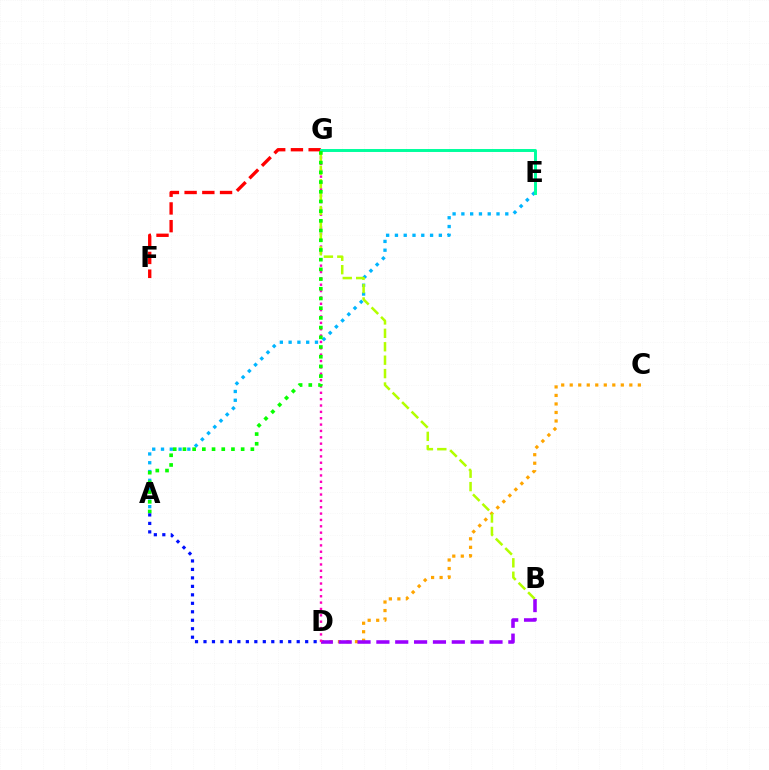{('C', 'D'): [{'color': '#ffa500', 'line_style': 'dotted', 'thickness': 2.31}], ('F', 'G'): [{'color': '#ff0000', 'line_style': 'dashed', 'thickness': 2.41}], ('A', 'E'): [{'color': '#00b5ff', 'line_style': 'dotted', 'thickness': 2.39}], ('B', 'D'): [{'color': '#9b00ff', 'line_style': 'dashed', 'thickness': 2.56}], ('D', 'G'): [{'color': '#ff00bd', 'line_style': 'dotted', 'thickness': 1.73}], ('E', 'G'): [{'color': '#00ff9d', 'line_style': 'solid', 'thickness': 2.12}], ('B', 'G'): [{'color': '#b3ff00', 'line_style': 'dashed', 'thickness': 1.82}], ('A', 'G'): [{'color': '#08ff00', 'line_style': 'dotted', 'thickness': 2.64}], ('A', 'D'): [{'color': '#0010ff', 'line_style': 'dotted', 'thickness': 2.3}]}